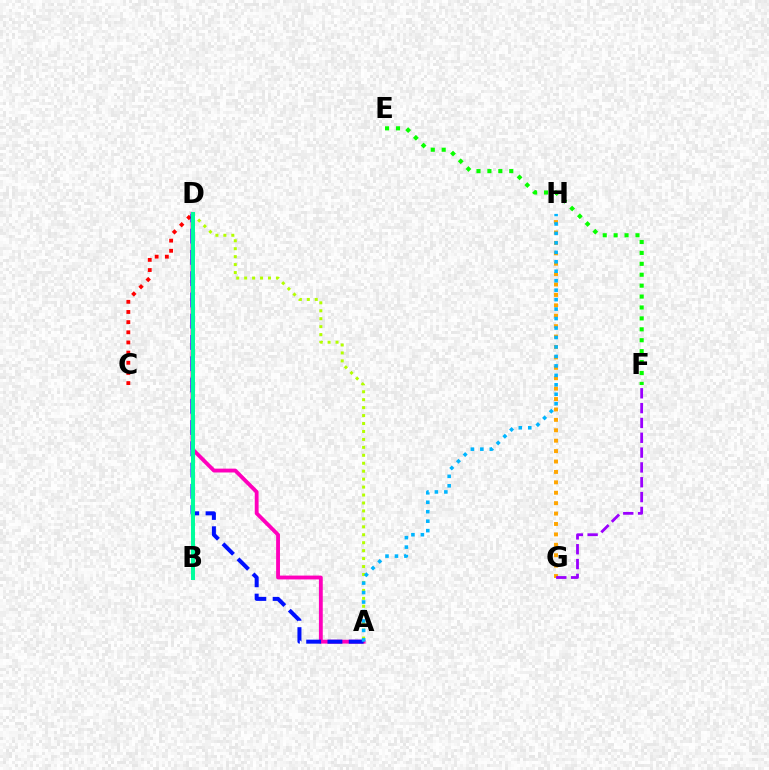{('A', 'D'): [{'color': '#ff00bd', 'line_style': 'solid', 'thickness': 2.77}, {'color': '#b3ff00', 'line_style': 'dotted', 'thickness': 2.16}, {'color': '#0010ff', 'line_style': 'dashed', 'thickness': 2.89}], ('C', 'D'): [{'color': '#ff0000', 'line_style': 'dotted', 'thickness': 2.76}], ('B', 'D'): [{'color': '#00ff9d', 'line_style': 'solid', 'thickness': 2.86}], ('G', 'H'): [{'color': '#ffa500', 'line_style': 'dotted', 'thickness': 2.83}], ('F', 'G'): [{'color': '#9b00ff', 'line_style': 'dashed', 'thickness': 2.01}], ('E', 'F'): [{'color': '#08ff00', 'line_style': 'dotted', 'thickness': 2.97}], ('A', 'H'): [{'color': '#00b5ff', 'line_style': 'dotted', 'thickness': 2.57}]}